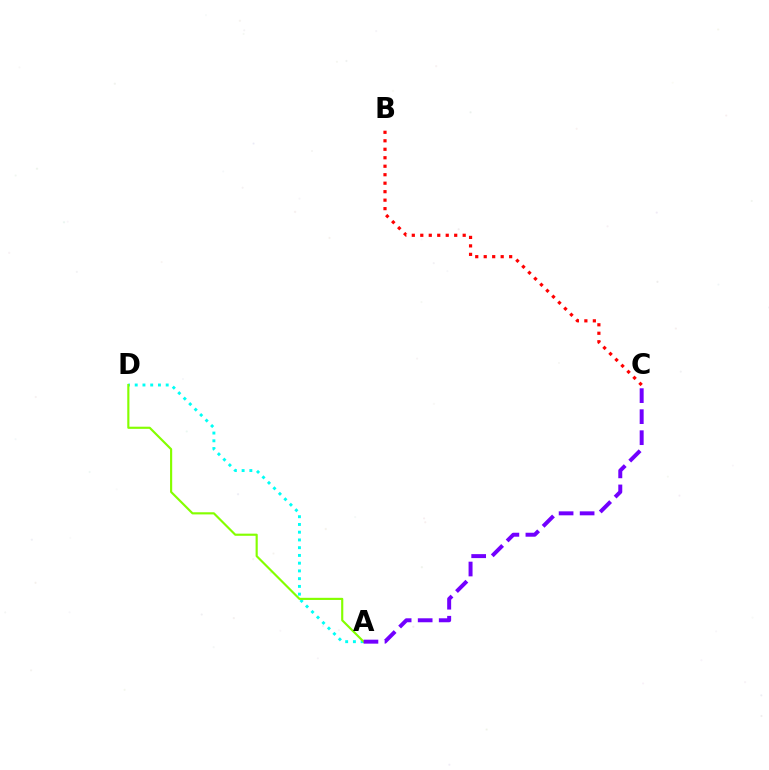{('A', 'D'): [{'color': '#00fff6', 'line_style': 'dotted', 'thickness': 2.1}, {'color': '#84ff00', 'line_style': 'solid', 'thickness': 1.55}], ('B', 'C'): [{'color': '#ff0000', 'line_style': 'dotted', 'thickness': 2.3}], ('A', 'C'): [{'color': '#7200ff', 'line_style': 'dashed', 'thickness': 2.86}]}